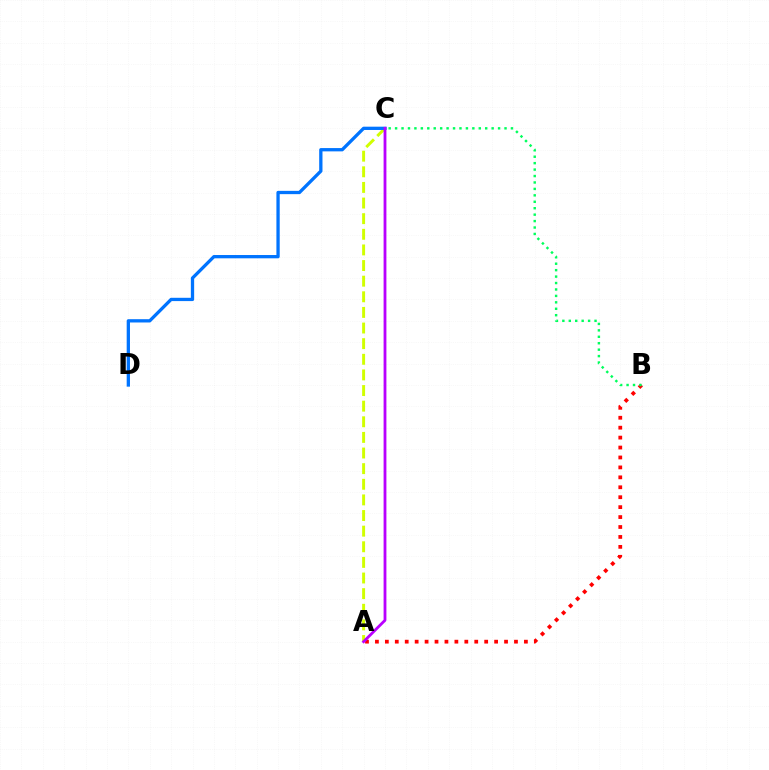{('A', 'C'): [{'color': '#d1ff00', 'line_style': 'dashed', 'thickness': 2.12}, {'color': '#b900ff', 'line_style': 'solid', 'thickness': 2.03}], ('C', 'D'): [{'color': '#0074ff', 'line_style': 'solid', 'thickness': 2.37}], ('A', 'B'): [{'color': '#ff0000', 'line_style': 'dotted', 'thickness': 2.7}], ('B', 'C'): [{'color': '#00ff5c', 'line_style': 'dotted', 'thickness': 1.75}]}